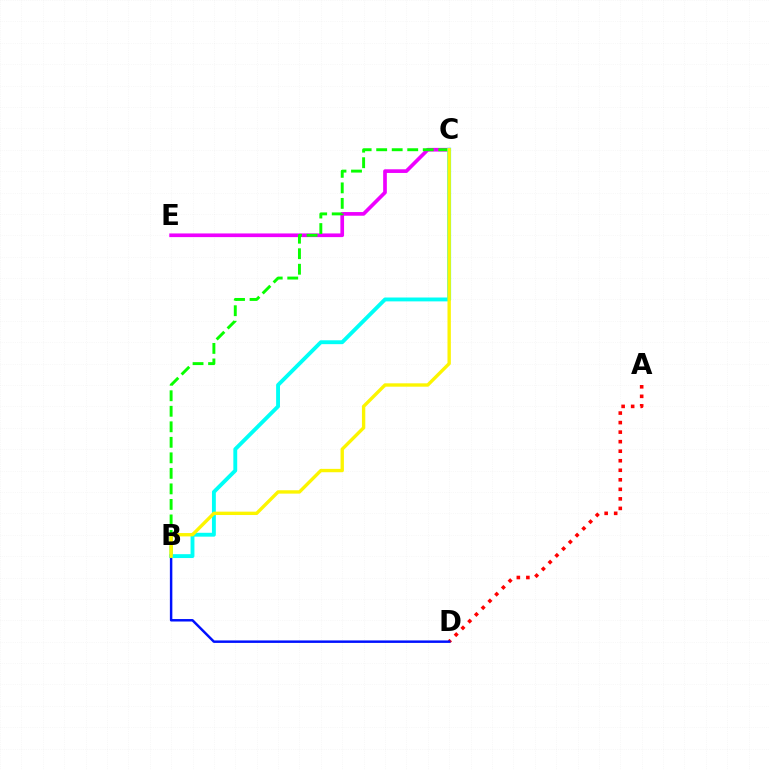{('A', 'D'): [{'color': '#ff0000', 'line_style': 'dotted', 'thickness': 2.59}], ('B', 'D'): [{'color': '#0010ff', 'line_style': 'solid', 'thickness': 1.77}], ('C', 'E'): [{'color': '#ee00ff', 'line_style': 'solid', 'thickness': 2.64}], ('B', 'C'): [{'color': '#08ff00', 'line_style': 'dashed', 'thickness': 2.11}, {'color': '#00fff6', 'line_style': 'solid', 'thickness': 2.79}, {'color': '#fcf500', 'line_style': 'solid', 'thickness': 2.42}]}